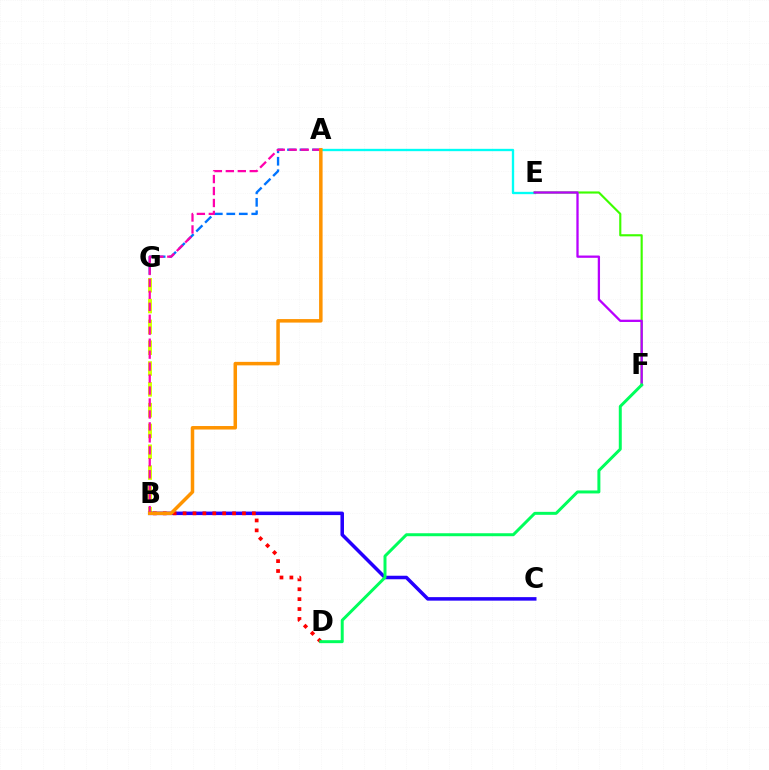{('B', 'G'): [{'color': '#d1ff00', 'line_style': 'dashed', 'thickness': 2.83}], ('B', 'C'): [{'color': '#2500ff', 'line_style': 'solid', 'thickness': 2.54}], ('A', 'G'): [{'color': '#0074ff', 'line_style': 'dashed', 'thickness': 1.7}], ('A', 'E'): [{'color': '#00fff6', 'line_style': 'solid', 'thickness': 1.68}], ('E', 'F'): [{'color': '#3dff00', 'line_style': 'solid', 'thickness': 1.54}, {'color': '#b900ff', 'line_style': 'solid', 'thickness': 1.65}], ('B', 'D'): [{'color': '#ff0000', 'line_style': 'dotted', 'thickness': 2.69}], ('A', 'B'): [{'color': '#ff00ac', 'line_style': 'dashed', 'thickness': 1.62}, {'color': '#ff9400', 'line_style': 'solid', 'thickness': 2.52}], ('D', 'F'): [{'color': '#00ff5c', 'line_style': 'solid', 'thickness': 2.14}]}